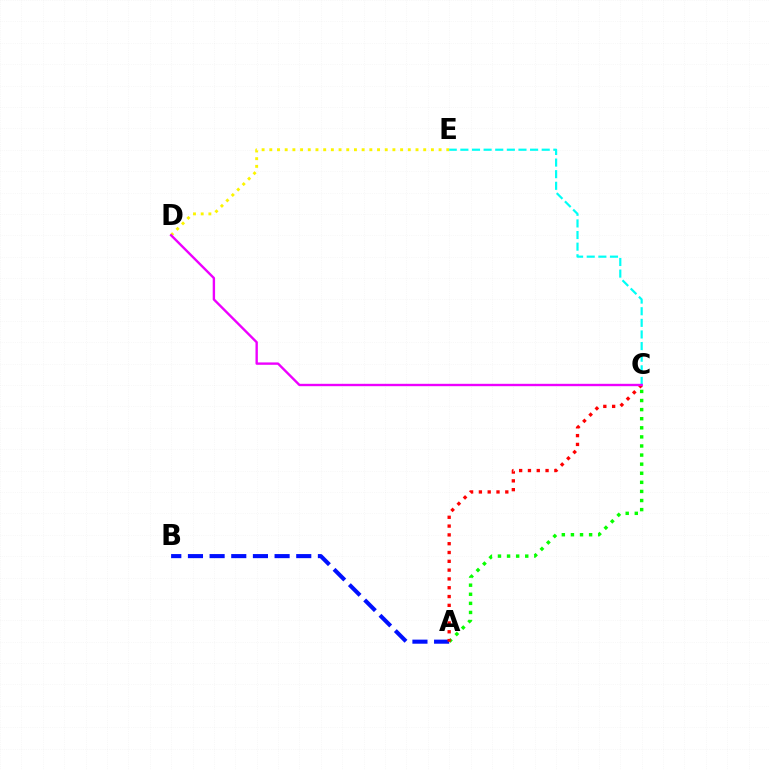{('A', 'B'): [{'color': '#0010ff', 'line_style': 'dashed', 'thickness': 2.94}], ('D', 'E'): [{'color': '#fcf500', 'line_style': 'dotted', 'thickness': 2.09}], ('C', 'E'): [{'color': '#00fff6', 'line_style': 'dashed', 'thickness': 1.58}], ('A', 'C'): [{'color': '#08ff00', 'line_style': 'dotted', 'thickness': 2.47}, {'color': '#ff0000', 'line_style': 'dotted', 'thickness': 2.39}], ('C', 'D'): [{'color': '#ee00ff', 'line_style': 'solid', 'thickness': 1.71}]}